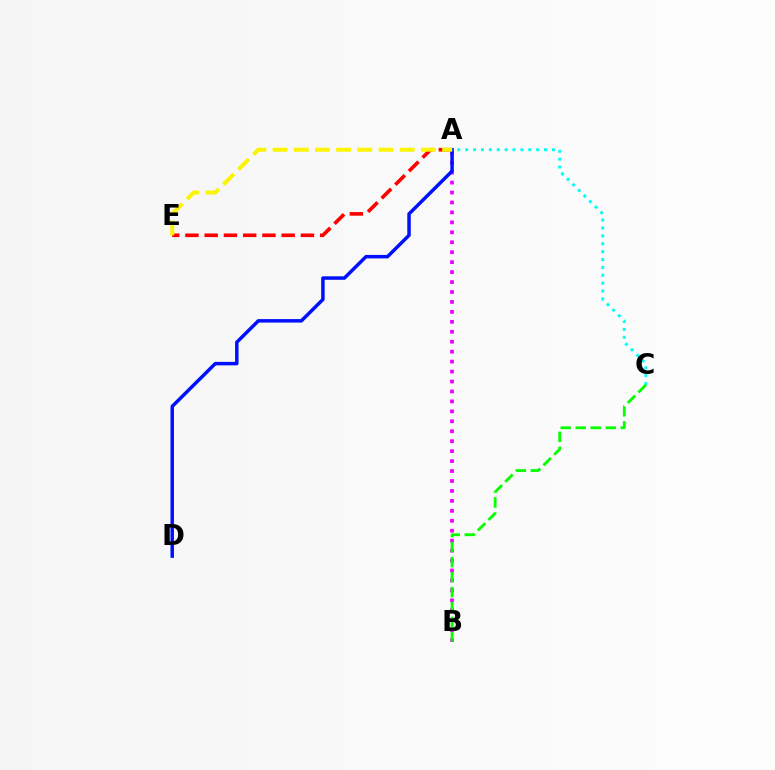{('A', 'B'): [{'color': '#ee00ff', 'line_style': 'dotted', 'thickness': 2.7}], ('A', 'D'): [{'color': '#0010ff', 'line_style': 'solid', 'thickness': 2.5}], ('A', 'E'): [{'color': '#ff0000', 'line_style': 'dashed', 'thickness': 2.61}, {'color': '#fcf500', 'line_style': 'dashed', 'thickness': 2.88}], ('A', 'C'): [{'color': '#00fff6', 'line_style': 'dotted', 'thickness': 2.14}], ('B', 'C'): [{'color': '#08ff00', 'line_style': 'dashed', 'thickness': 2.04}]}